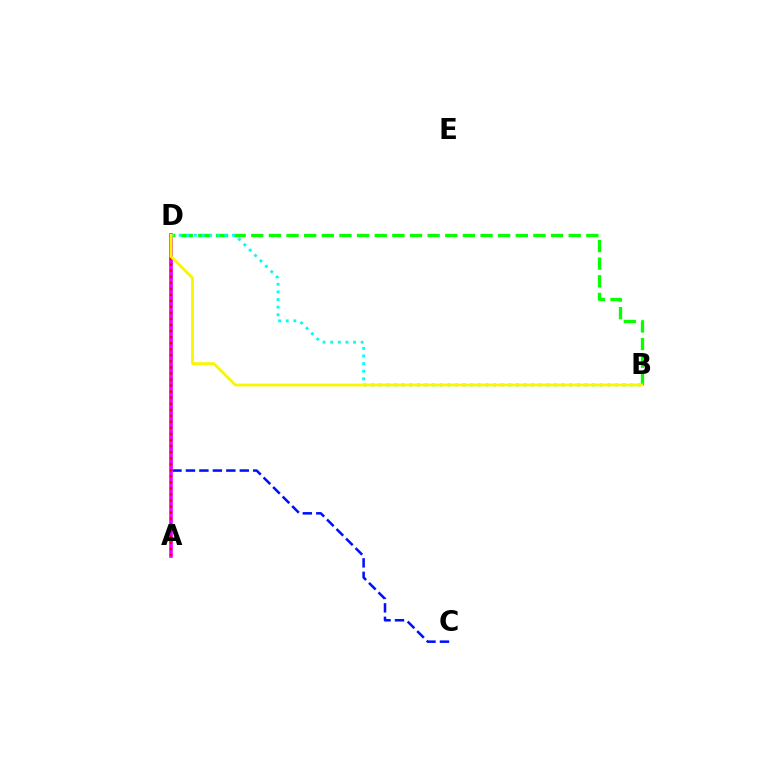{('B', 'D'): [{'color': '#08ff00', 'line_style': 'dashed', 'thickness': 2.4}, {'color': '#00fff6', 'line_style': 'dotted', 'thickness': 2.07}, {'color': '#fcf500', 'line_style': 'solid', 'thickness': 2.02}], ('C', 'D'): [{'color': '#0010ff', 'line_style': 'dashed', 'thickness': 1.83}], ('A', 'D'): [{'color': '#ee00ff', 'line_style': 'solid', 'thickness': 2.62}, {'color': '#ff0000', 'line_style': 'dotted', 'thickness': 1.64}]}